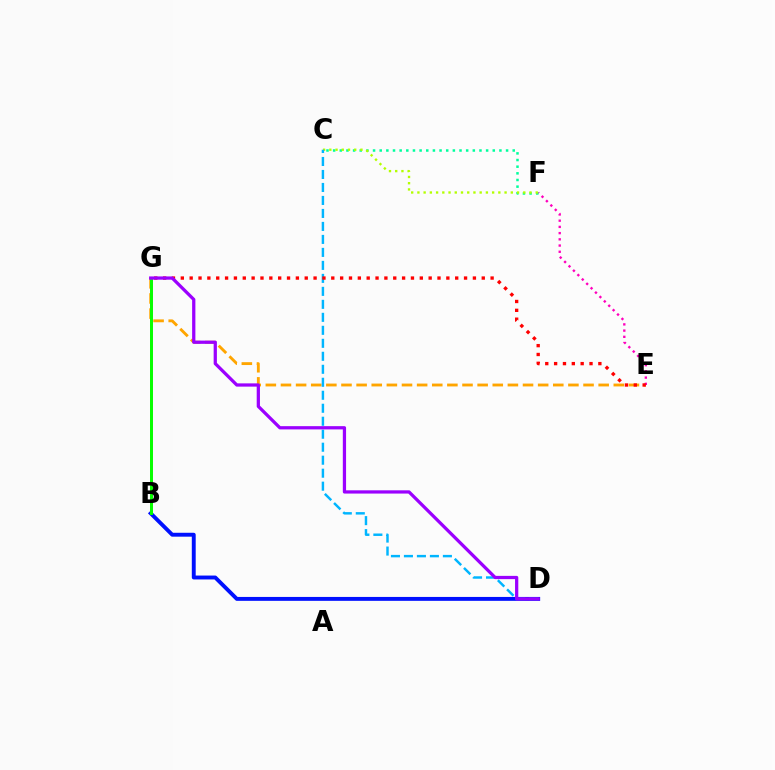{('E', 'G'): [{'color': '#ffa500', 'line_style': 'dashed', 'thickness': 2.06}, {'color': '#ff0000', 'line_style': 'dotted', 'thickness': 2.4}], ('E', 'F'): [{'color': '#ff00bd', 'line_style': 'dotted', 'thickness': 1.69}], ('C', 'F'): [{'color': '#00ff9d', 'line_style': 'dotted', 'thickness': 1.81}, {'color': '#b3ff00', 'line_style': 'dotted', 'thickness': 1.69}], ('B', 'D'): [{'color': '#0010ff', 'line_style': 'solid', 'thickness': 2.81}], ('C', 'D'): [{'color': '#00b5ff', 'line_style': 'dashed', 'thickness': 1.76}], ('B', 'G'): [{'color': '#08ff00', 'line_style': 'solid', 'thickness': 2.15}], ('D', 'G'): [{'color': '#9b00ff', 'line_style': 'solid', 'thickness': 2.34}]}